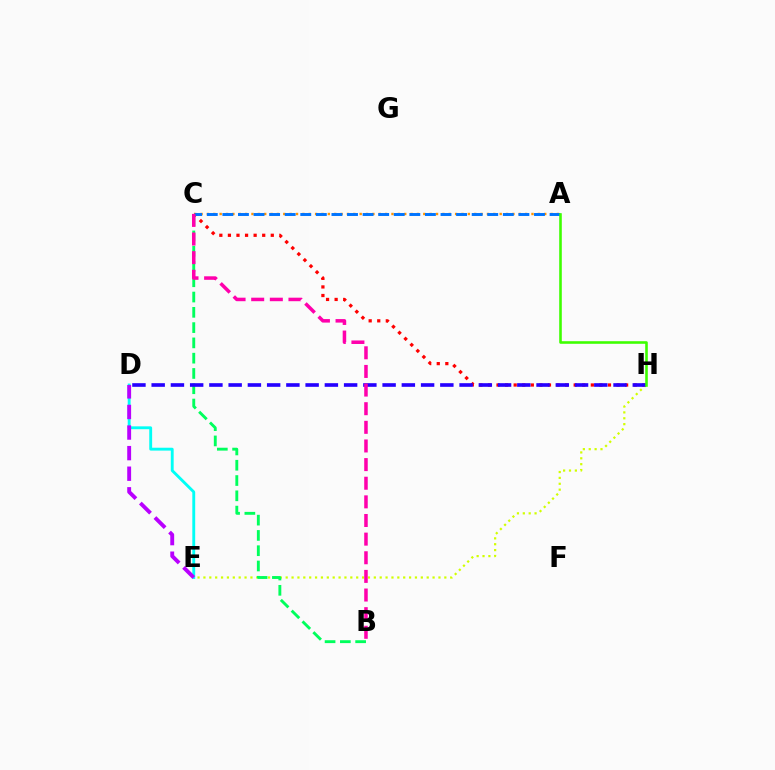{('C', 'H'): [{'color': '#ff0000', 'line_style': 'dotted', 'thickness': 2.33}], ('E', 'H'): [{'color': '#d1ff00', 'line_style': 'dotted', 'thickness': 1.6}], ('A', 'C'): [{'color': '#ff9400', 'line_style': 'dotted', 'thickness': 1.73}, {'color': '#0074ff', 'line_style': 'dashed', 'thickness': 2.12}], ('B', 'C'): [{'color': '#00ff5c', 'line_style': 'dashed', 'thickness': 2.08}, {'color': '#ff00ac', 'line_style': 'dashed', 'thickness': 2.53}], ('D', 'E'): [{'color': '#00fff6', 'line_style': 'solid', 'thickness': 2.07}, {'color': '#b900ff', 'line_style': 'dashed', 'thickness': 2.8}], ('D', 'H'): [{'color': '#2500ff', 'line_style': 'dashed', 'thickness': 2.61}], ('A', 'H'): [{'color': '#3dff00', 'line_style': 'solid', 'thickness': 1.86}]}